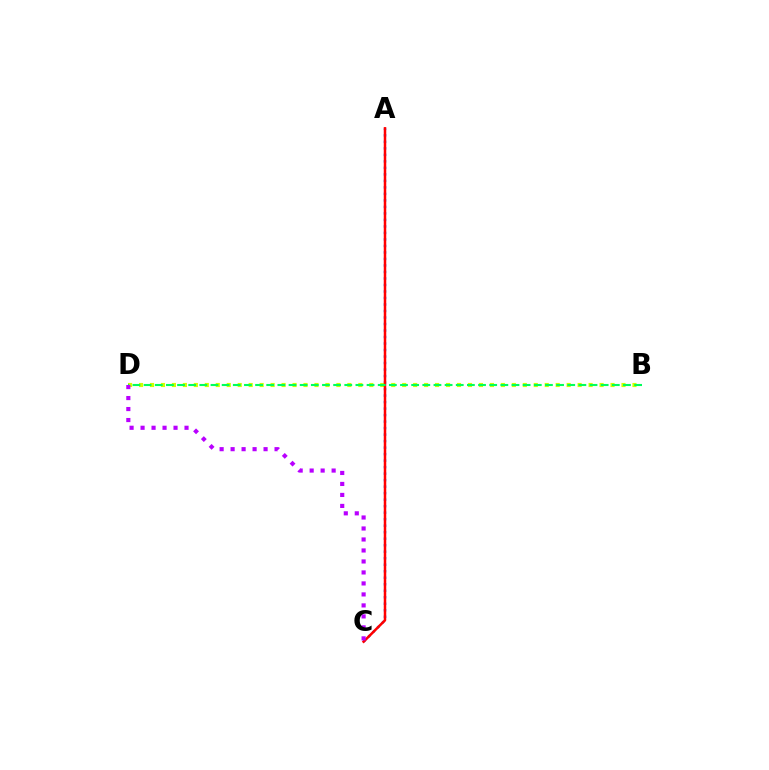{('A', 'C'): [{'color': '#0074ff', 'line_style': 'dotted', 'thickness': 1.77}, {'color': '#ff0000', 'line_style': 'solid', 'thickness': 1.81}], ('B', 'D'): [{'color': '#d1ff00', 'line_style': 'dotted', 'thickness': 2.98}, {'color': '#00ff5c', 'line_style': 'dashed', 'thickness': 1.51}], ('C', 'D'): [{'color': '#b900ff', 'line_style': 'dotted', 'thickness': 2.99}]}